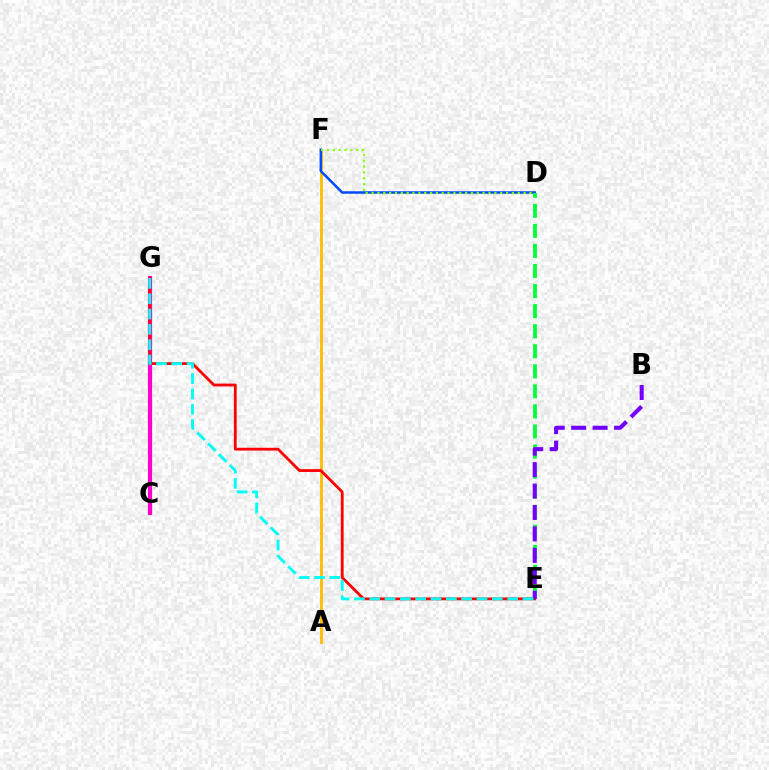{('A', 'F'): [{'color': '#ffbd00', 'line_style': 'solid', 'thickness': 2.01}], ('D', 'F'): [{'color': '#004bff', 'line_style': 'solid', 'thickness': 1.81}, {'color': '#84ff00', 'line_style': 'dotted', 'thickness': 1.59}], ('C', 'G'): [{'color': '#ff00cf', 'line_style': 'solid', 'thickness': 3.0}], ('E', 'G'): [{'color': '#ff0000', 'line_style': 'solid', 'thickness': 2.02}, {'color': '#00fff6', 'line_style': 'dashed', 'thickness': 2.08}], ('D', 'E'): [{'color': '#00ff39', 'line_style': 'dashed', 'thickness': 2.73}], ('B', 'E'): [{'color': '#7200ff', 'line_style': 'dashed', 'thickness': 2.91}]}